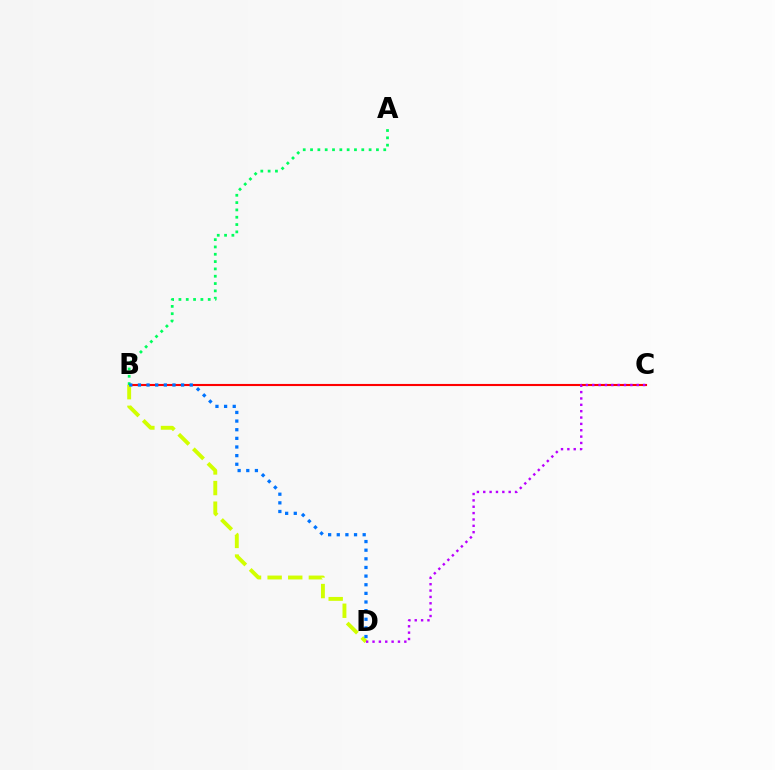{('B', 'C'): [{'color': '#ff0000', 'line_style': 'solid', 'thickness': 1.52}], ('B', 'D'): [{'color': '#d1ff00', 'line_style': 'dashed', 'thickness': 2.8}, {'color': '#0074ff', 'line_style': 'dotted', 'thickness': 2.35}], ('A', 'B'): [{'color': '#00ff5c', 'line_style': 'dotted', 'thickness': 1.99}], ('C', 'D'): [{'color': '#b900ff', 'line_style': 'dotted', 'thickness': 1.73}]}